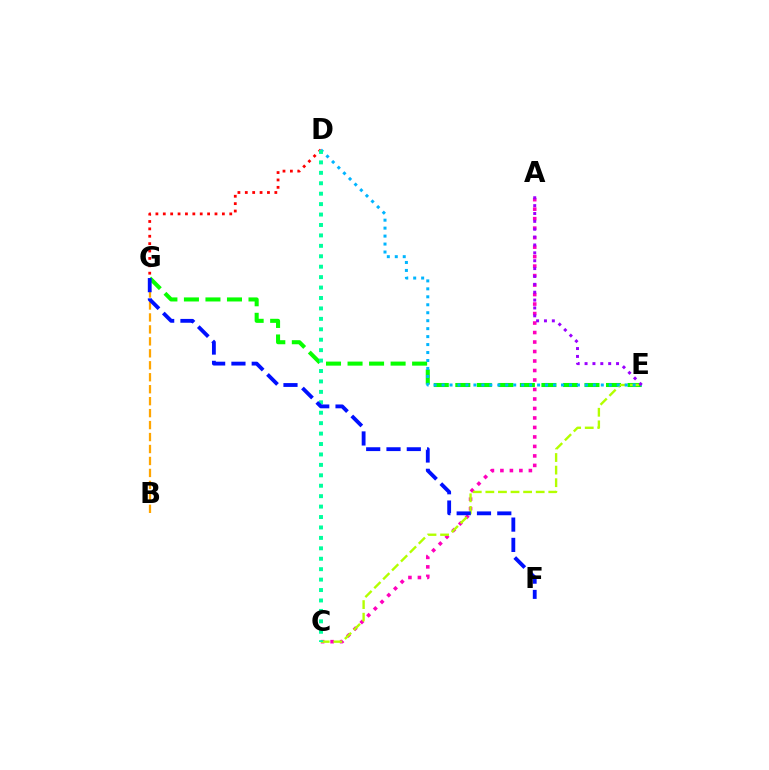{('E', 'G'): [{'color': '#08ff00', 'line_style': 'dashed', 'thickness': 2.92}], ('A', 'C'): [{'color': '#ff00bd', 'line_style': 'dotted', 'thickness': 2.58}], ('C', 'E'): [{'color': '#b3ff00', 'line_style': 'dashed', 'thickness': 1.71}], ('B', 'G'): [{'color': '#ffa500', 'line_style': 'dashed', 'thickness': 1.62}], ('D', 'E'): [{'color': '#00b5ff', 'line_style': 'dotted', 'thickness': 2.16}], ('D', 'G'): [{'color': '#ff0000', 'line_style': 'dotted', 'thickness': 2.01}], ('C', 'D'): [{'color': '#00ff9d', 'line_style': 'dotted', 'thickness': 2.83}], ('F', 'G'): [{'color': '#0010ff', 'line_style': 'dashed', 'thickness': 2.76}], ('A', 'E'): [{'color': '#9b00ff', 'line_style': 'dotted', 'thickness': 2.14}]}